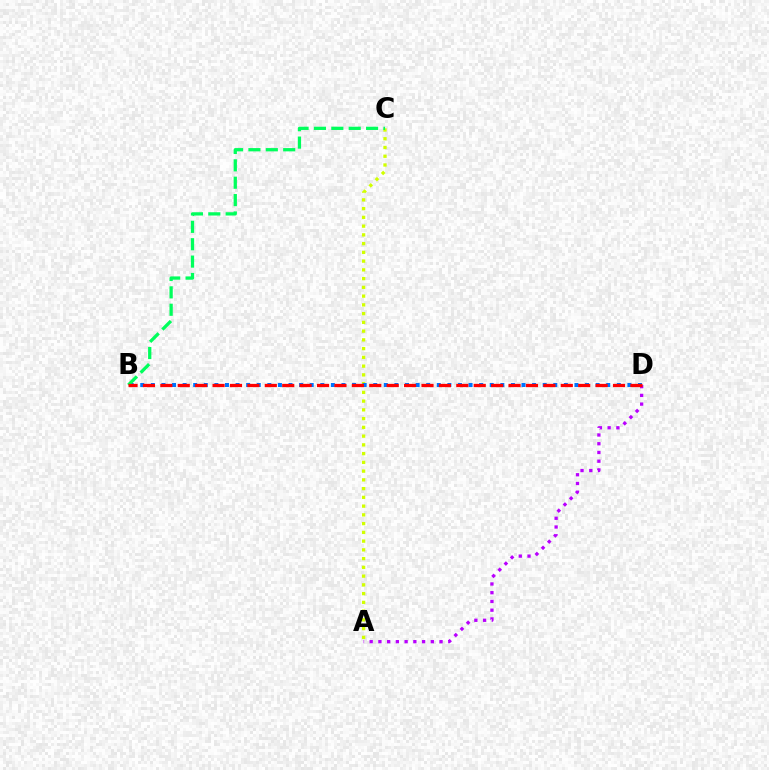{('A', 'C'): [{'color': '#d1ff00', 'line_style': 'dotted', 'thickness': 2.38}], ('A', 'D'): [{'color': '#b900ff', 'line_style': 'dotted', 'thickness': 2.37}], ('B', 'D'): [{'color': '#0074ff', 'line_style': 'dotted', 'thickness': 2.88}, {'color': '#ff0000', 'line_style': 'dashed', 'thickness': 2.37}], ('B', 'C'): [{'color': '#00ff5c', 'line_style': 'dashed', 'thickness': 2.36}]}